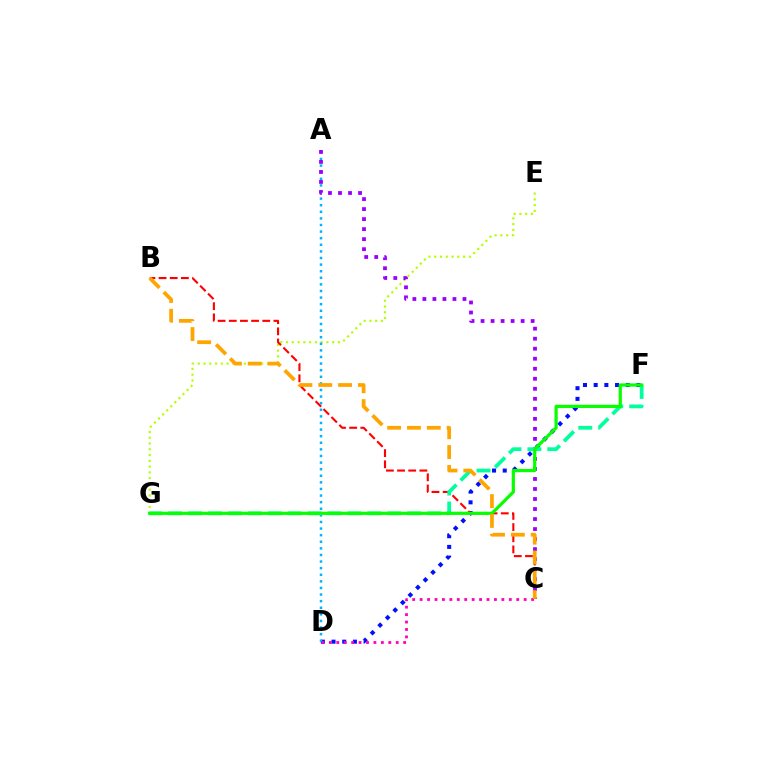{('E', 'G'): [{'color': '#b3ff00', 'line_style': 'dotted', 'thickness': 1.57}], ('D', 'F'): [{'color': '#0010ff', 'line_style': 'dotted', 'thickness': 2.9}], ('A', 'D'): [{'color': '#00b5ff', 'line_style': 'dotted', 'thickness': 1.79}], ('B', 'C'): [{'color': '#ff0000', 'line_style': 'dashed', 'thickness': 1.52}, {'color': '#ffa500', 'line_style': 'dashed', 'thickness': 2.69}], ('C', 'D'): [{'color': '#ff00bd', 'line_style': 'dotted', 'thickness': 2.02}], ('A', 'C'): [{'color': '#9b00ff', 'line_style': 'dotted', 'thickness': 2.72}], ('F', 'G'): [{'color': '#00ff9d', 'line_style': 'dashed', 'thickness': 2.71}, {'color': '#08ff00', 'line_style': 'solid', 'thickness': 2.31}]}